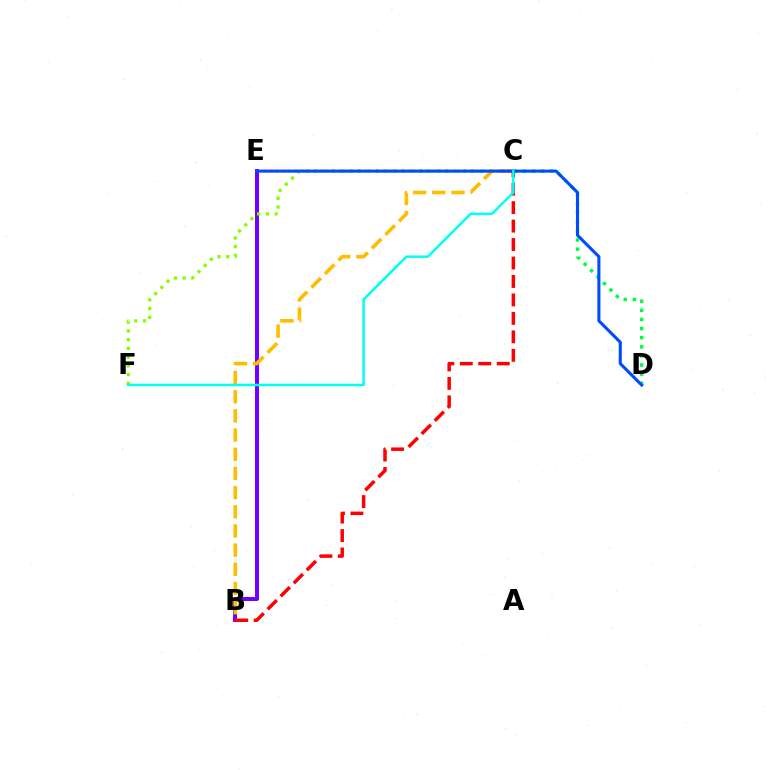{('B', 'E'): [{'color': '#7200ff', 'line_style': 'solid', 'thickness': 2.86}], ('C', 'F'): [{'color': '#84ff00', 'line_style': 'dotted', 'thickness': 2.37}, {'color': '#00fff6', 'line_style': 'solid', 'thickness': 1.8}], ('B', 'C'): [{'color': '#ffbd00', 'line_style': 'dashed', 'thickness': 2.6}, {'color': '#ff0000', 'line_style': 'dashed', 'thickness': 2.51}], ('C', 'D'): [{'color': '#00ff39', 'line_style': 'dotted', 'thickness': 2.48}], ('C', 'E'): [{'color': '#ff00cf', 'line_style': 'dotted', 'thickness': 1.7}], ('D', 'E'): [{'color': '#004bff', 'line_style': 'solid', 'thickness': 2.21}]}